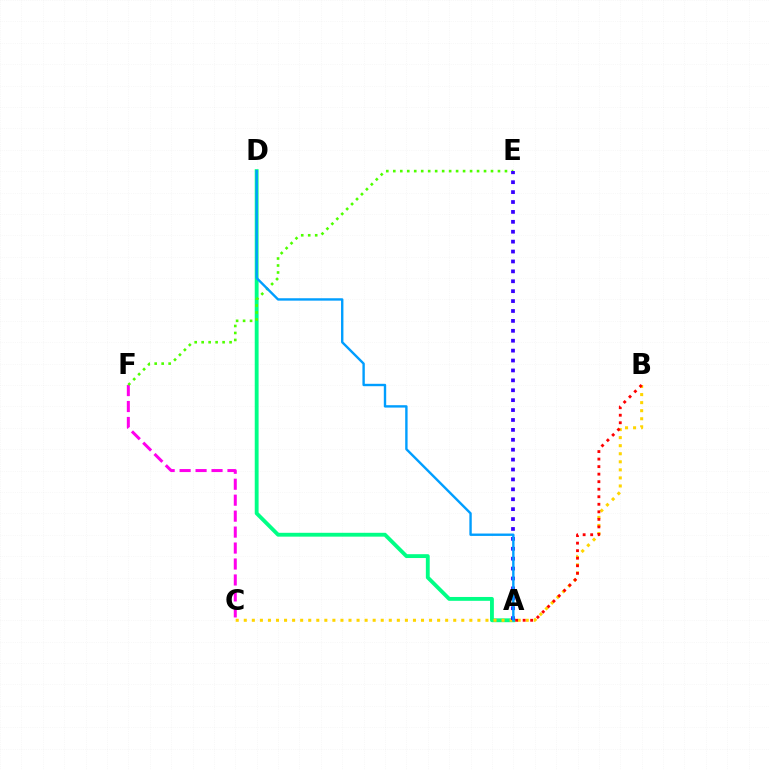{('C', 'F'): [{'color': '#ff00ed', 'line_style': 'dashed', 'thickness': 2.17}], ('A', 'D'): [{'color': '#00ff86', 'line_style': 'solid', 'thickness': 2.77}, {'color': '#009eff', 'line_style': 'solid', 'thickness': 1.72}], ('B', 'C'): [{'color': '#ffd500', 'line_style': 'dotted', 'thickness': 2.19}], ('E', 'F'): [{'color': '#4fff00', 'line_style': 'dotted', 'thickness': 1.9}], ('A', 'E'): [{'color': '#3700ff', 'line_style': 'dotted', 'thickness': 2.69}], ('A', 'B'): [{'color': '#ff0000', 'line_style': 'dotted', 'thickness': 2.05}]}